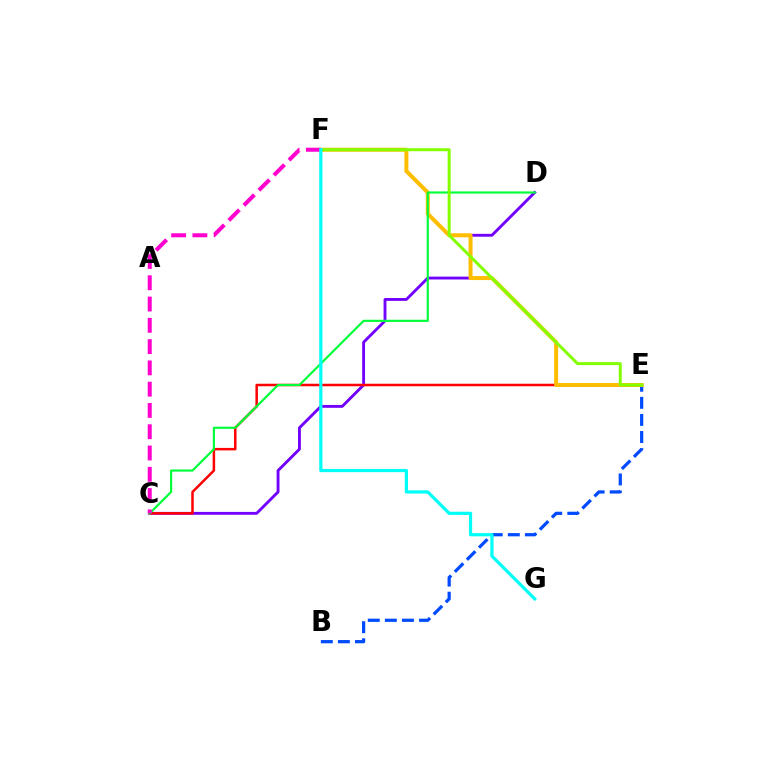{('B', 'E'): [{'color': '#004bff', 'line_style': 'dashed', 'thickness': 2.32}], ('C', 'D'): [{'color': '#7200ff', 'line_style': 'solid', 'thickness': 2.06}, {'color': '#00ff39', 'line_style': 'solid', 'thickness': 1.55}], ('C', 'E'): [{'color': '#ff0000', 'line_style': 'solid', 'thickness': 1.8}], ('E', 'F'): [{'color': '#ffbd00', 'line_style': 'solid', 'thickness': 2.88}, {'color': '#84ff00', 'line_style': 'solid', 'thickness': 2.16}], ('C', 'F'): [{'color': '#ff00cf', 'line_style': 'dashed', 'thickness': 2.89}], ('F', 'G'): [{'color': '#00fff6', 'line_style': 'solid', 'thickness': 2.31}]}